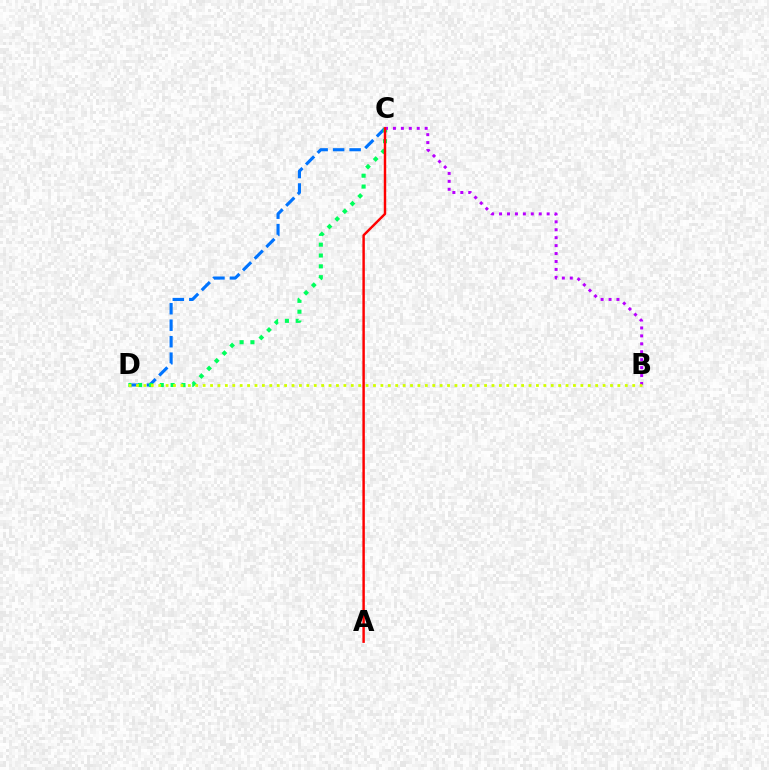{('C', 'D'): [{'color': '#0074ff', 'line_style': 'dashed', 'thickness': 2.24}, {'color': '#00ff5c', 'line_style': 'dotted', 'thickness': 2.94}], ('B', 'C'): [{'color': '#b900ff', 'line_style': 'dotted', 'thickness': 2.16}], ('B', 'D'): [{'color': '#d1ff00', 'line_style': 'dotted', 'thickness': 2.01}], ('A', 'C'): [{'color': '#ff0000', 'line_style': 'solid', 'thickness': 1.76}]}